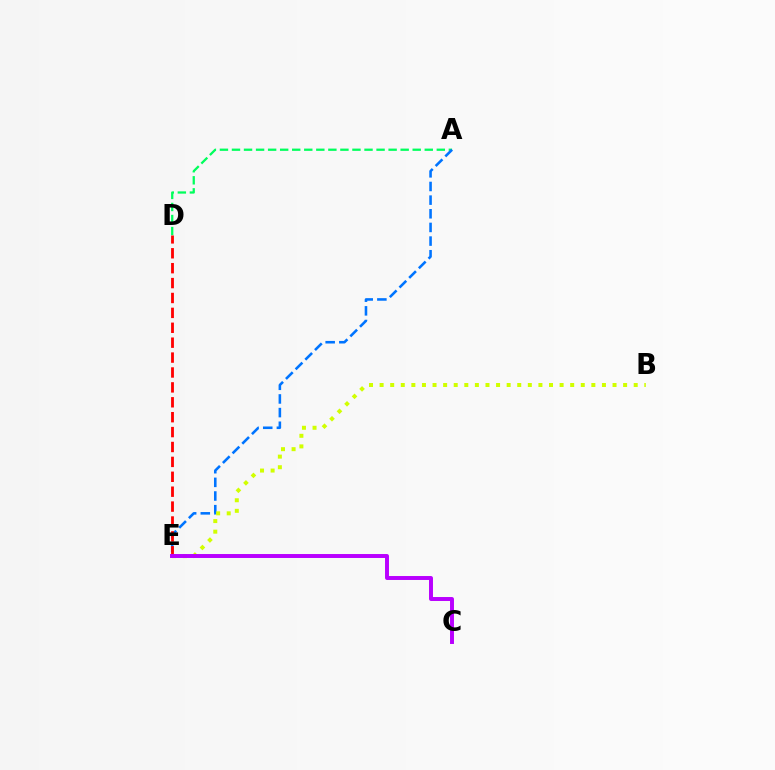{('A', 'D'): [{'color': '#00ff5c', 'line_style': 'dashed', 'thickness': 1.64}], ('A', 'E'): [{'color': '#0074ff', 'line_style': 'dashed', 'thickness': 1.85}], ('B', 'E'): [{'color': '#d1ff00', 'line_style': 'dotted', 'thickness': 2.88}], ('D', 'E'): [{'color': '#ff0000', 'line_style': 'dashed', 'thickness': 2.02}], ('C', 'E'): [{'color': '#b900ff', 'line_style': 'solid', 'thickness': 2.84}]}